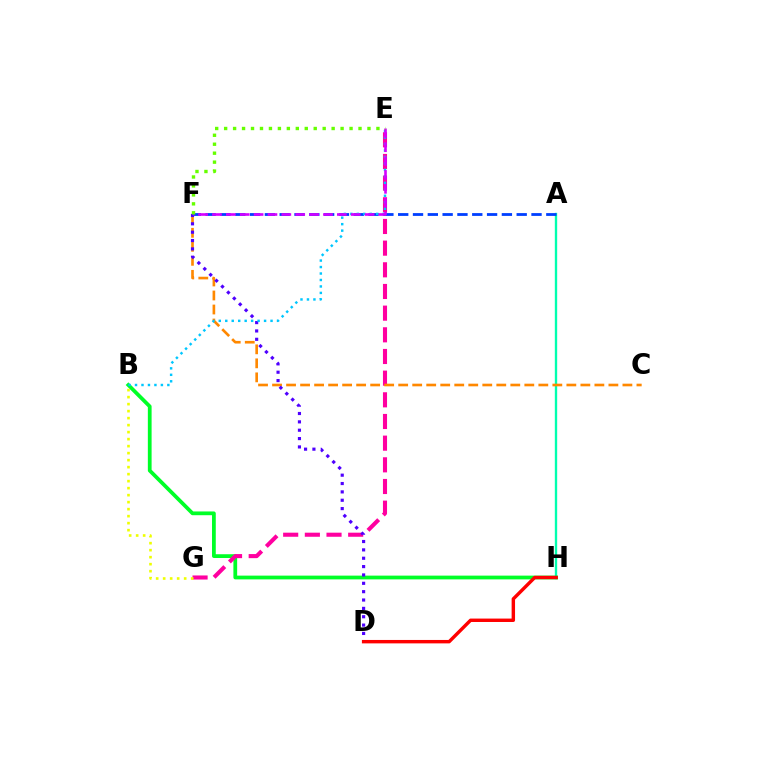{('A', 'H'): [{'color': '#00ffaf', 'line_style': 'solid', 'thickness': 1.69}], ('B', 'H'): [{'color': '#00ff27', 'line_style': 'solid', 'thickness': 2.71}], ('E', 'G'): [{'color': '#ff00a0', 'line_style': 'dashed', 'thickness': 2.94}], ('A', 'F'): [{'color': '#003fff', 'line_style': 'dashed', 'thickness': 2.01}], ('B', 'G'): [{'color': '#eeff00', 'line_style': 'dotted', 'thickness': 1.9}], ('C', 'F'): [{'color': '#ff8800', 'line_style': 'dashed', 'thickness': 1.9}], ('D', 'F'): [{'color': '#4f00ff', 'line_style': 'dotted', 'thickness': 2.27}], ('B', 'E'): [{'color': '#00c7ff', 'line_style': 'dotted', 'thickness': 1.76}], ('E', 'F'): [{'color': '#d600ff', 'line_style': 'dashed', 'thickness': 1.88}, {'color': '#66ff00', 'line_style': 'dotted', 'thickness': 2.43}], ('D', 'H'): [{'color': '#ff0000', 'line_style': 'solid', 'thickness': 2.46}]}